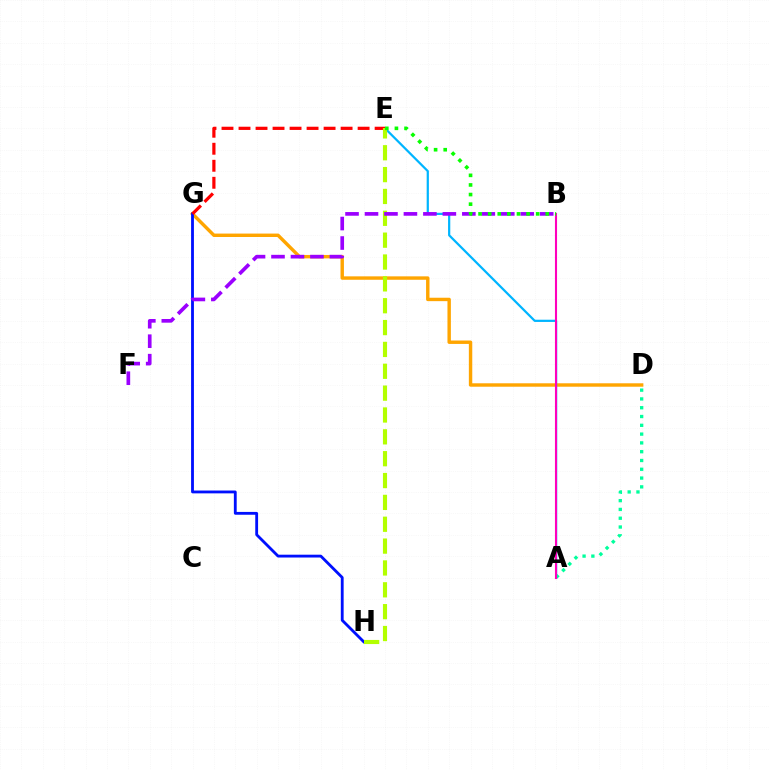{('D', 'G'): [{'color': '#ffa500', 'line_style': 'solid', 'thickness': 2.46}], ('A', 'E'): [{'color': '#00b5ff', 'line_style': 'solid', 'thickness': 1.6}], ('A', 'D'): [{'color': '#00ff9d', 'line_style': 'dotted', 'thickness': 2.39}], ('G', 'H'): [{'color': '#0010ff', 'line_style': 'solid', 'thickness': 2.04}], ('A', 'B'): [{'color': '#ff00bd', 'line_style': 'solid', 'thickness': 1.51}], ('E', 'G'): [{'color': '#ff0000', 'line_style': 'dashed', 'thickness': 2.31}], ('E', 'H'): [{'color': '#b3ff00', 'line_style': 'dashed', 'thickness': 2.97}], ('B', 'F'): [{'color': '#9b00ff', 'line_style': 'dashed', 'thickness': 2.64}], ('B', 'E'): [{'color': '#08ff00', 'line_style': 'dotted', 'thickness': 2.61}]}